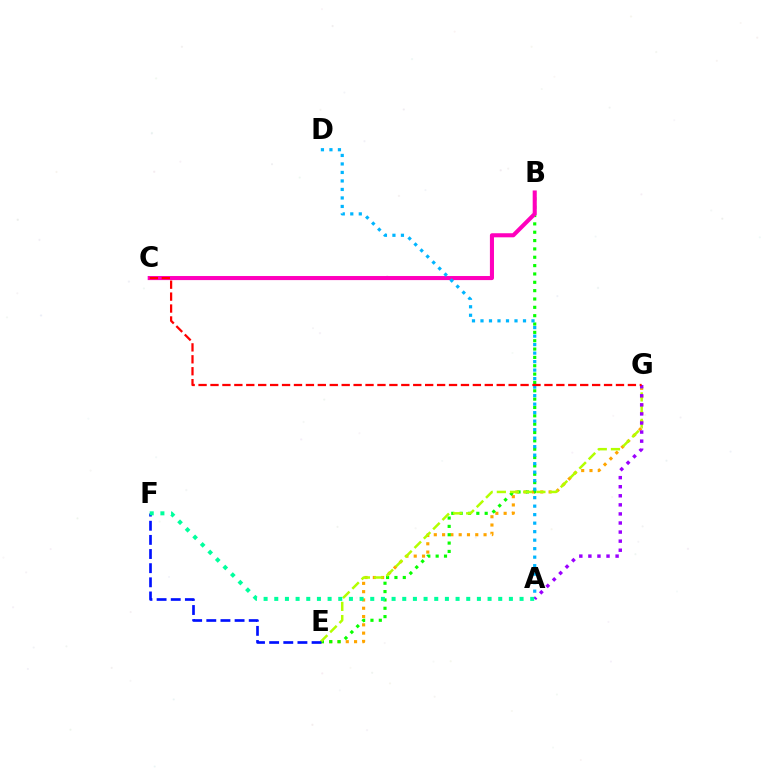{('E', 'G'): [{'color': '#ffa500', 'line_style': 'dotted', 'thickness': 2.25}, {'color': '#b3ff00', 'line_style': 'dashed', 'thickness': 1.79}], ('B', 'E'): [{'color': '#08ff00', 'line_style': 'dotted', 'thickness': 2.27}], ('B', 'C'): [{'color': '#ff00bd', 'line_style': 'solid', 'thickness': 2.93}], ('A', 'D'): [{'color': '#00b5ff', 'line_style': 'dotted', 'thickness': 2.31}], ('A', 'G'): [{'color': '#9b00ff', 'line_style': 'dotted', 'thickness': 2.46}], ('E', 'F'): [{'color': '#0010ff', 'line_style': 'dashed', 'thickness': 1.92}], ('A', 'F'): [{'color': '#00ff9d', 'line_style': 'dotted', 'thickness': 2.9}], ('C', 'G'): [{'color': '#ff0000', 'line_style': 'dashed', 'thickness': 1.62}]}